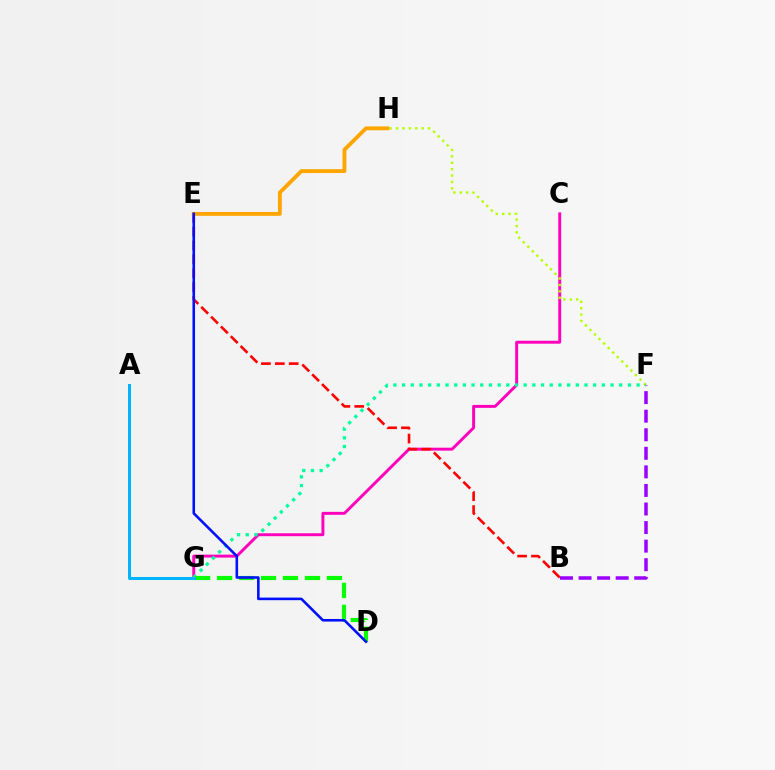{('C', 'G'): [{'color': '#ff00bd', 'line_style': 'solid', 'thickness': 2.12}], ('B', 'E'): [{'color': '#ff0000', 'line_style': 'dashed', 'thickness': 1.88}], ('B', 'F'): [{'color': '#9b00ff', 'line_style': 'dashed', 'thickness': 2.52}], ('F', 'H'): [{'color': '#b3ff00', 'line_style': 'dotted', 'thickness': 1.74}], ('F', 'G'): [{'color': '#00ff9d', 'line_style': 'dotted', 'thickness': 2.36}], ('D', 'G'): [{'color': '#08ff00', 'line_style': 'dashed', 'thickness': 2.98}], ('A', 'G'): [{'color': '#00b5ff', 'line_style': 'solid', 'thickness': 2.18}], ('E', 'H'): [{'color': '#ffa500', 'line_style': 'solid', 'thickness': 2.78}], ('D', 'E'): [{'color': '#0010ff', 'line_style': 'solid', 'thickness': 1.86}]}